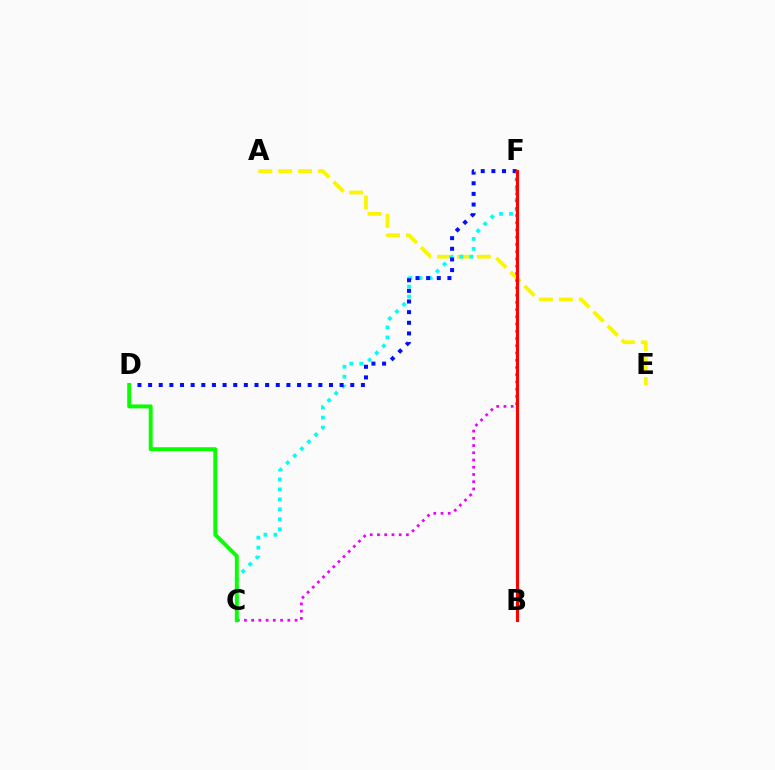{('A', 'E'): [{'color': '#fcf500', 'line_style': 'dashed', 'thickness': 2.71}], ('C', 'F'): [{'color': '#00fff6', 'line_style': 'dotted', 'thickness': 2.71}, {'color': '#ee00ff', 'line_style': 'dotted', 'thickness': 1.97}], ('D', 'F'): [{'color': '#0010ff', 'line_style': 'dotted', 'thickness': 2.89}], ('B', 'F'): [{'color': '#ff0000', 'line_style': 'solid', 'thickness': 2.23}], ('C', 'D'): [{'color': '#08ff00', 'line_style': 'solid', 'thickness': 2.81}]}